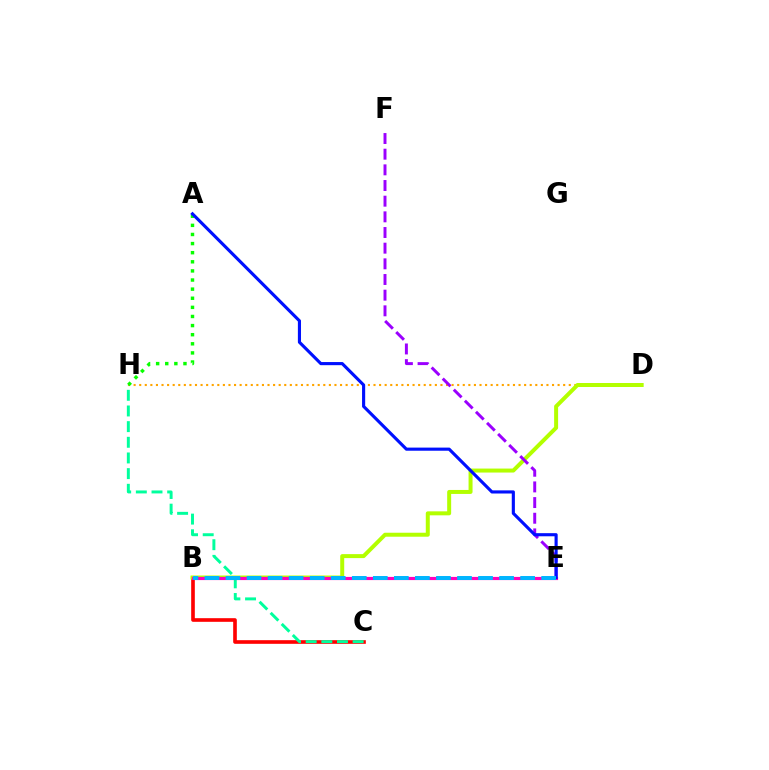{('D', 'H'): [{'color': '#ffa500', 'line_style': 'dotted', 'thickness': 1.52}], ('B', 'C'): [{'color': '#ff0000', 'line_style': 'solid', 'thickness': 2.62}], ('B', 'D'): [{'color': '#b3ff00', 'line_style': 'solid', 'thickness': 2.87}], ('A', 'H'): [{'color': '#08ff00', 'line_style': 'dotted', 'thickness': 2.48}], ('C', 'H'): [{'color': '#00ff9d', 'line_style': 'dashed', 'thickness': 2.13}], ('B', 'E'): [{'color': '#ff00bd', 'line_style': 'solid', 'thickness': 2.28}, {'color': '#00b5ff', 'line_style': 'dashed', 'thickness': 2.86}], ('E', 'F'): [{'color': '#9b00ff', 'line_style': 'dashed', 'thickness': 2.13}], ('A', 'E'): [{'color': '#0010ff', 'line_style': 'solid', 'thickness': 2.25}]}